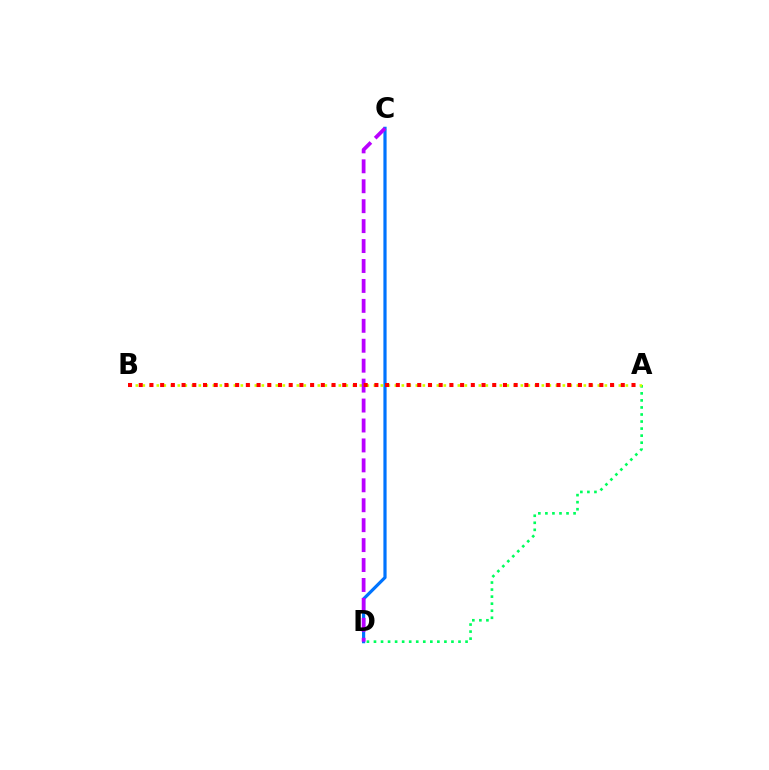{('C', 'D'): [{'color': '#0074ff', 'line_style': 'solid', 'thickness': 2.3}, {'color': '#b900ff', 'line_style': 'dashed', 'thickness': 2.71}], ('A', 'D'): [{'color': '#00ff5c', 'line_style': 'dotted', 'thickness': 1.91}], ('A', 'B'): [{'color': '#d1ff00', 'line_style': 'dotted', 'thickness': 1.9}, {'color': '#ff0000', 'line_style': 'dotted', 'thickness': 2.91}]}